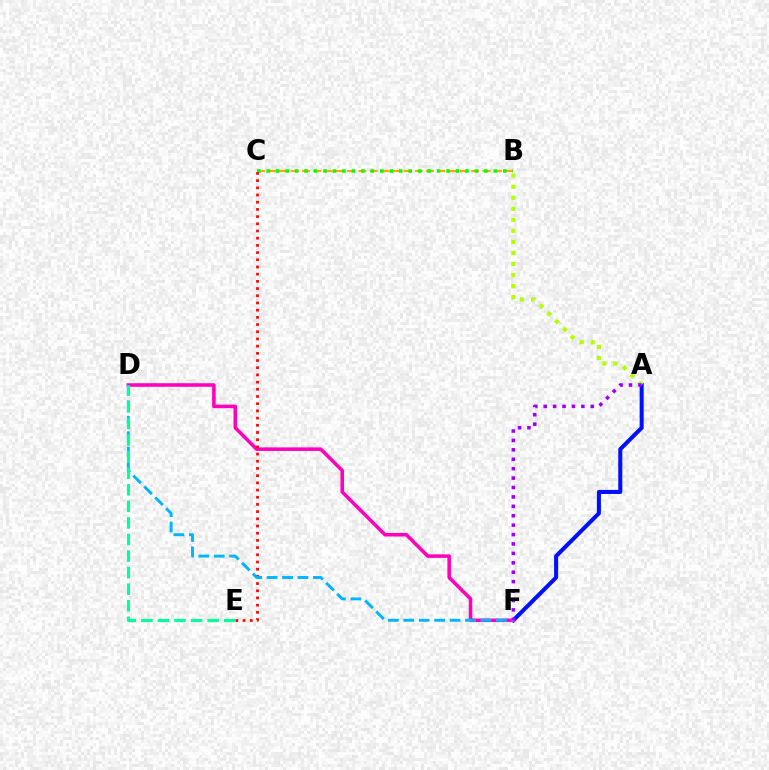{('A', 'F'): [{'color': '#0010ff', 'line_style': 'solid', 'thickness': 2.92}, {'color': '#9b00ff', 'line_style': 'dotted', 'thickness': 2.56}], ('D', 'F'): [{'color': '#ff00bd', 'line_style': 'solid', 'thickness': 2.56}, {'color': '#00b5ff', 'line_style': 'dashed', 'thickness': 2.1}], ('B', 'C'): [{'color': '#ffa500', 'line_style': 'dashed', 'thickness': 1.53}, {'color': '#08ff00', 'line_style': 'dotted', 'thickness': 2.57}], ('A', 'B'): [{'color': '#b3ff00', 'line_style': 'dotted', 'thickness': 3.0}], ('C', 'E'): [{'color': '#ff0000', 'line_style': 'dotted', 'thickness': 1.96}], ('D', 'E'): [{'color': '#00ff9d', 'line_style': 'dashed', 'thickness': 2.25}]}